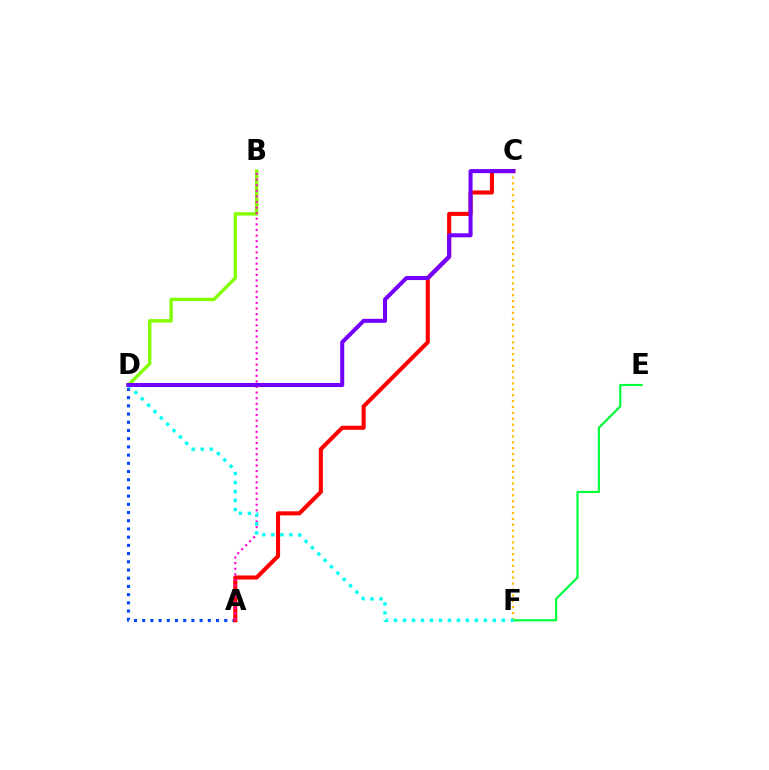{('B', 'D'): [{'color': '#84ff00', 'line_style': 'solid', 'thickness': 2.45}], ('A', 'D'): [{'color': '#004bff', 'line_style': 'dotted', 'thickness': 2.23}], ('A', 'C'): [{'color': '#ff0000', 'line_style': 'solid', 'thickness': 2.93}], ('C', 'F'): [{'color': '#ffbd00', 'line_style': 'dotted', 'thickness': 1.6}], ('A', 'B'): [{'color': '#ff00cf', 'line_style': 'dotted', 'thickness': 1.52}], ('E', 'F'): [{'color': '#00ff39', 'line_style': 'solid', 'thickness': 1.55}], ('D', 'F'): [{'color': '#00fff6', 'line_style': 'dotted', 'thickness': 2.44}], ('C', 'D'): [{'color': '#7200ff', 'line_style': 'solid', 'thickness': 2.9}]}